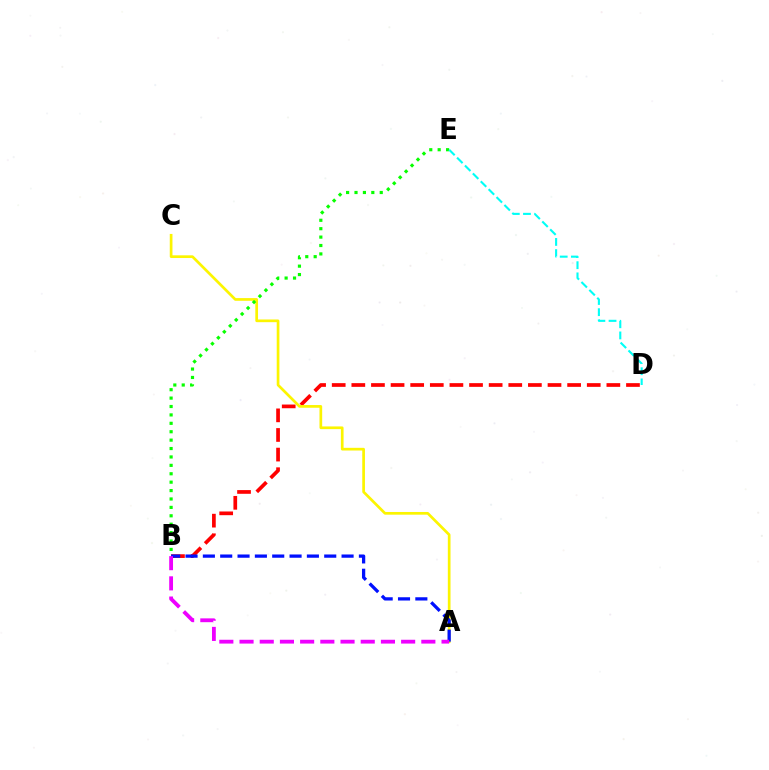{('B', 'D'): [{'color': '#ff0000', 'line_style': 'dashed', 'thickness': 2.67}], ('A', 'C'): [{'color': '#fcf500', 'line_style': 'solid', 'thickness': 1.94}], ('A', 'B'): [{'color': '#0010ff', 'line_style': 'dashed', 'thickness': 2.36}, {'color': '#ee00ff', 'line_style': 'dashed', 'thickness': 2.74}], ('B', 'E'): [{'color': '#08ff00', 'line_style': 'dotted', 'thickness': 2.28}], ('D', 'E'): [{'color': '#00fff6', 'line_style': 'dashed', 'thickness': 1.52}]}